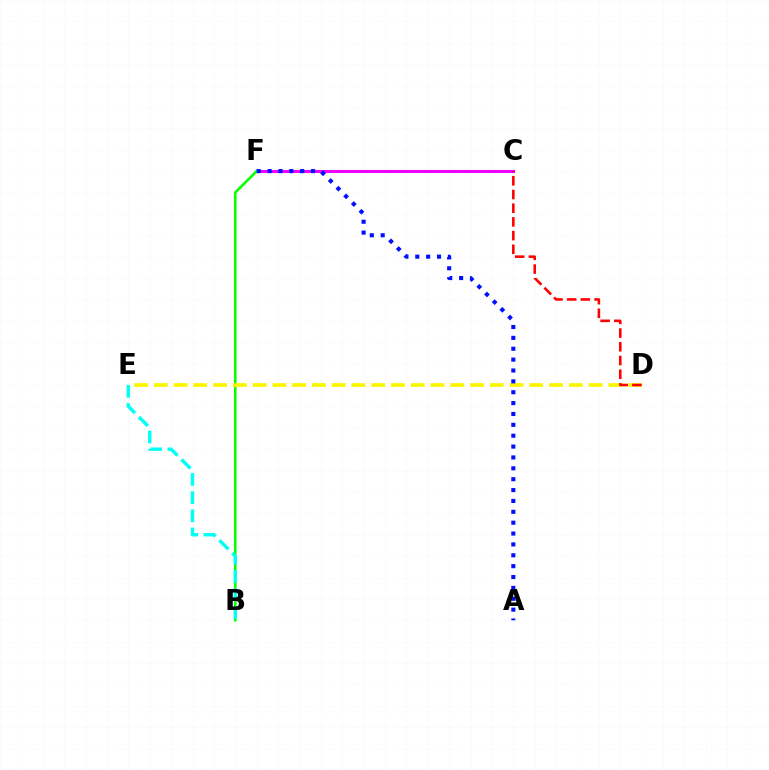{('C', 'F'): [{'color': '#ee00ff', 'line_style': 'solid', 'thickness': 2.18}], ('B', 'F'): [{'color': '#08ff00', 'line_style': 'solid', 'thickness': 1.87}], ('B', 'E'): [{'color': '#00fff6', 'line_style': 'dashed', 'thickness': 2.47}], ('D', 'E'): [{'color': '#fcf500', 'line_style': 'dashed', 'thickness': 2.68}], ('C', 'D'): [{'color': '#ff0000', 'line_style': 'dashed', 'thickness': 1.86}], ('A', 'F'): [{'color': '#0010ff', 'line_style': 'dotted', 'thickness': 2.95}]}